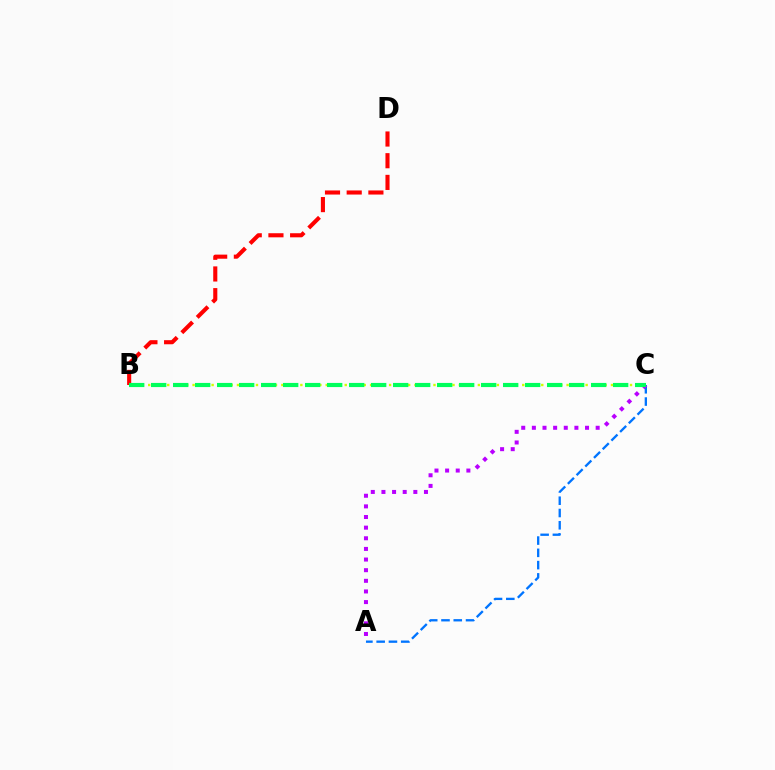{('B', 'D'): [{'color': '#ff0000', 'line_style': 'dashed', 'thickness': 2.95}], ('B', 'C'): [{'color': '#d1ff00', 'line_style': 'dotted', 'thickness': 1.72}, {'color': '#00ff5c', 'line_style': 'dashed', 'thickness': 2.99}], ('A', 'C'): [{'color': '#0074ff', 'line_style': 'dashed', 'thickness': 1.67}, {'color': '#b900ff', 'line_style': 'dotted', 'thickness': 2.89}]}